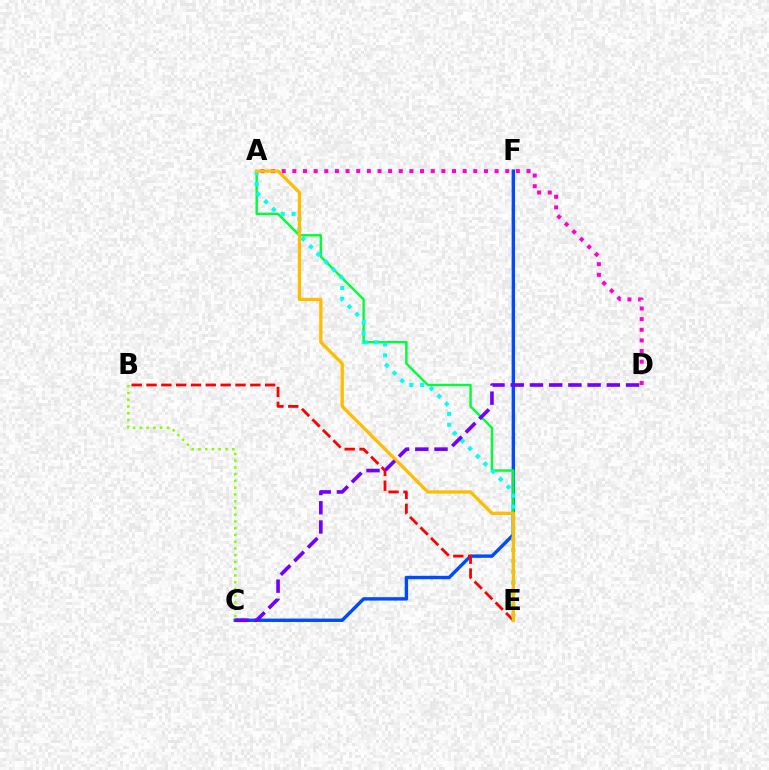{('A', 'D'): [{'color': '#ff00cf', 'line_style': 'dotted', 'thickness': 2.89}], ('C', 'F'): [{'color': '#004bff', 'line_style': 'solid', 'thickness': 2.45}], ('B', 'E'): [{'color': '#ff0000', 'line_style': 'dashed', 'thickness': 2.01}], ('A', 'E'): [{'color': '#00ff39', 'line_style': 'solid', 'thickness': 1.74}, {'color': '#00fff6', 'line_style': 'dotted', 'thickness': 2.95}, {'color': '#ffbd00', 'line_style': 'solid', 'thickness': 2.37}], ('B', 'C'): [{'color': '#84ff00', 'line_style': 'dotted', 'thickness': 1.83}], ('C', 'D'): [{'color': '#7200ff', 'line_style': 'dashed', 'thickness': 2.61}]}